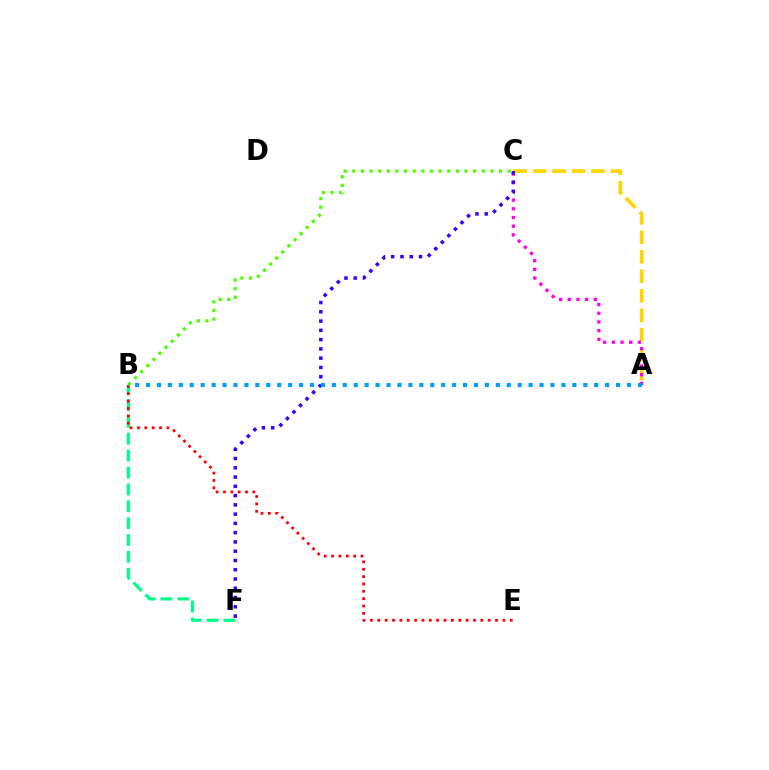{('A', 'C'): [{'color': '#ffd500', 'line_style': 'dashed', 'thickness': 2.64}, {'color': '#ff00ed', 'line_style': 'dotted', 'thickness': 2.36}], ('B', 'F'): [{'color': '#00ff86', 'line_style': 'dashed', 'thickness': 2.29}], ('B', 'E'): [{'color': '#ff0000', 'line_style': 'dotted', 'thickness': 2.0}], ('B', 'C'): [{'color': '#4fff00', 'line_style': 'dotted', 'thickness': 2.35}], ('C', 'F'): [{'color': '#3700ff', 'line_style': 'dotted', 'thickness': 2.52}], ('A', 'B'): [{'color': '#009eff', 'line_style': 'dotted', 'thickness': 2.97}]}